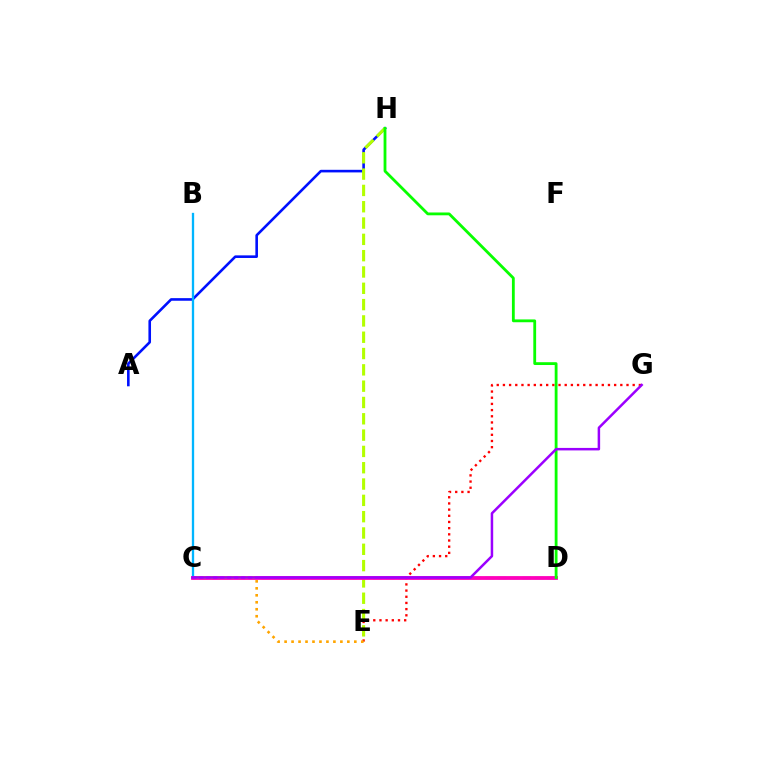{('A', 'H'): [{'color': '#0010ff', 'line_style': 'solid', 'thickness': 1.87}], ('E', 'G'): [{'color': '#ff0000', 'line_style': 'dotted', 'thickness': 1.68}], ('B', 'C'): [{'color': '#00b5ff', 'line_style': 'solid', 'thickness': 1.66}], ('C', 'D'): [{'color': '#00ff9d', 'line_style': 'dashed', 'thickness': 1.69}, {'color': '#ff00bd', 'line_style': 'solid', 'thickness': 2.73}], ('E', 'H'): [{'color': '#b3ff00', 'line_style': 'dashed', 'thickness': 2.22}], ('D', 'H'): [{'color': '#08ff00', 'line_style': 'solid', 'thickness': 2.03}], ('C', 'E'): [{'color': '#ffa500', 'line_style': 'dotted', 'thickness': 1.89}], ('C', 'G'): [{'color': '#9b00ff', 'line_style': 'solid', 'thickness': 1.8}]}